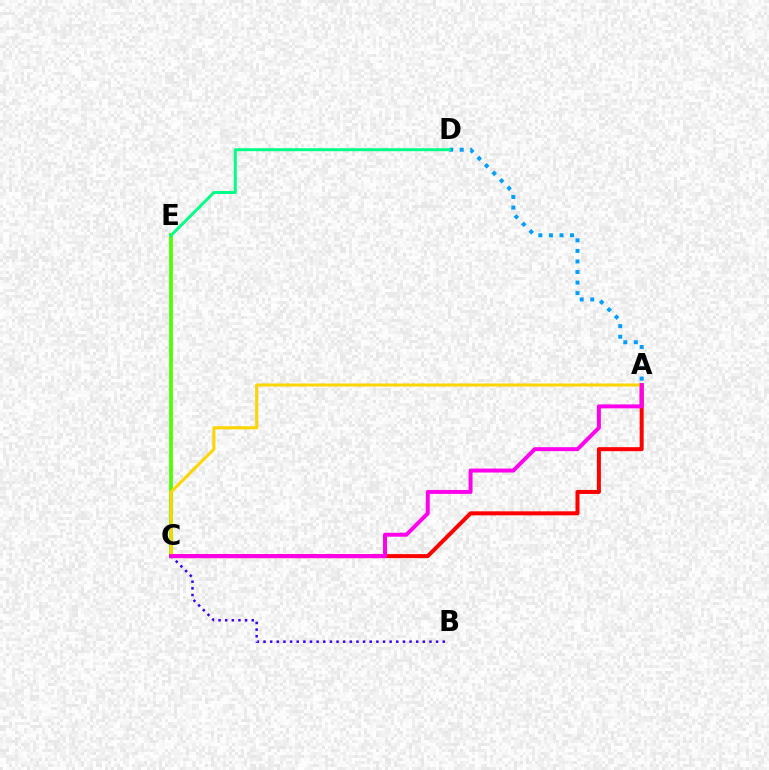{('B', 'C'): [{'color': '#3700ff', 'line_style': 'dotted', 'thickness': 1.8}], ('A', 'D'): [{'color': '#009eff', 'line_style': 'dotted', 'thickness': 2.87}], ('C', 'E'): [{'color': '#4fff00', 'line_style': 'solid', 'thickness': 2.7}], ('A', 'C'): [{'color': '#ff0000', 'line_style': 'solid', 'thickness': 2.89}, {'color': '#ffd500', 'line_style': 'solid', 'thickness': 2.2}, {'color': '#ff00ed', 'line_style': 'solid', 'thickness': 2.85}], ('D', 'E'): [{'color': '#00ff86', 'line_style': 'solid', 'thickness': 2.14}]}